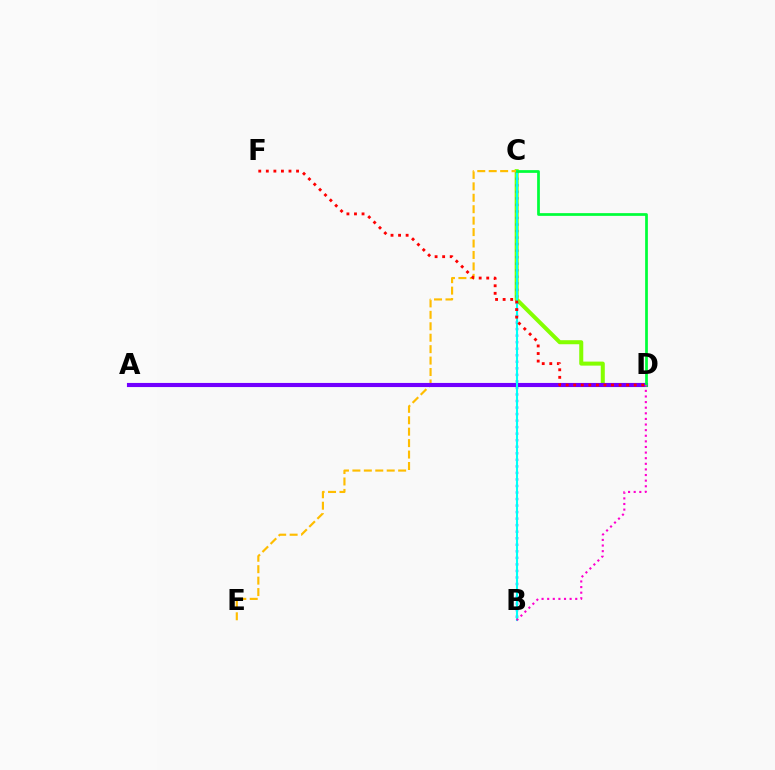{('C', 'D'): [{'color': '#84ff00', 'line_style': 'solid', 'thickness': 2.9}, {'color': '#00ff39', 'line_style': 'solid', 'thickness': 1.97}], ('B', 'C'): [{'color': '#004bff', 'line_style': 'dotted', 'thickness': 1.78}, {'color': '#00fff6', 'line_style': 'solid', 'thickness': 1.51}], ('C', 'E'): [{'color': '#ffbd00', 'line_style': 'dashed', 'thickness': 1.55}], ('A', 'D'): [{'color': '#7200ff', 'line_style': 'solid', 'thickness': 2.97}], ('D', 'F'): [{'color': '#ff0000', 'line_style': 'dotted', 'thickness': 2.05}], ('B', 'D'): [{'color': '#ff00cf', 'line_style': 'dotted', 'thickness': 1.52}]}